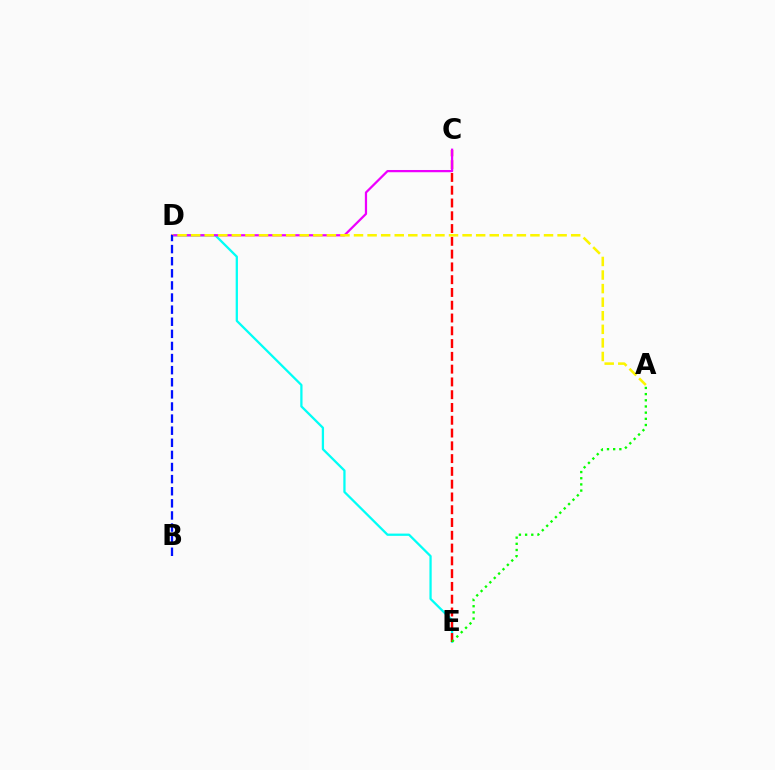{('D', 'E'): [{'color': '#00fff6', 'line_style': 'solid', 'thickness': 1.63}], ('C', 'E'): [{'color': '#ff0000', 'line_style': 'dashed', 'thickness': 1.74}], ('A', 'E'): [{'color': '#08ff00', 'line_style': 'dotted', 'thickness': 1.68}], ('C', 'D'): [{'color': '#ee00ff', 'line_style': 'solid', 'thickness': 1.61}], ('A', 'D'): [{'color': '#fcf500', 'line_style': 'dashed', 'thickness': 1.84}], ('B', 'D'): [{'color': '#0010ff', 'line_style': 'dashed', 'thickness': 1.64}]}